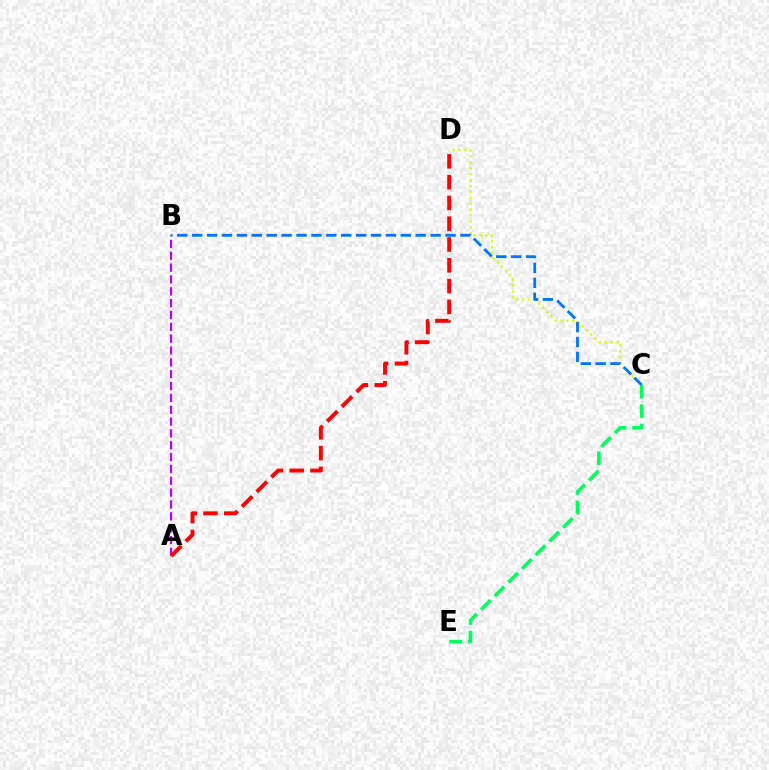{('C', 'D'): [{'color': '#d1ff00', 'line_style': 'dotted', 'thickness': 1.61}], ('A', 'B'): [{'color': '#b900ff', 'line_style': 'dashed', 'thickness': 1.61}], ('B', 'C'): [{'color': '#0074ff', 'line_style': 'dashed', 'thickness': 2.02}], ('C', 'E'): [{'color': '#00ff5c', 'line_style': 'dashed', 'thickness': 2.63}], ('A', 'D'): [{'color': '#ff0000', 'line_style': 'dashed', 'thickness': 2.82}]}